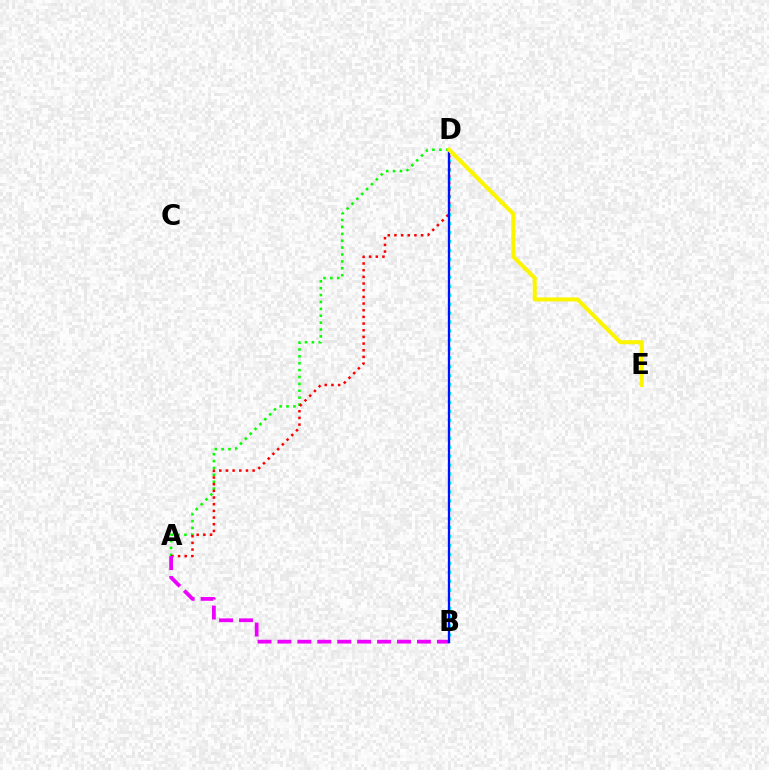{('A', 'D'): [{'color': '#08ff00', 'line_style': 'dotted', 'thickness': 1.87}, {'color': '#ff0000', 'line_style': 'dotted', 'thickness': 1.81}], ('B', 'D'): [{'color': '#00fff6', 'line_style': 'dotted', 'thickness': 2.43}, {'color': '#0010ff', 'line_style': 'solid', 'thickness': 1.64}], ('A', 'B'): [{'color': '#ee00ff', 'line_style': 'dashed', 'thickness': 2.71}], ('D', 'E'): [{'color': '#fcf500', 'line_style': 'solid', 'thickness': 2.91}]}